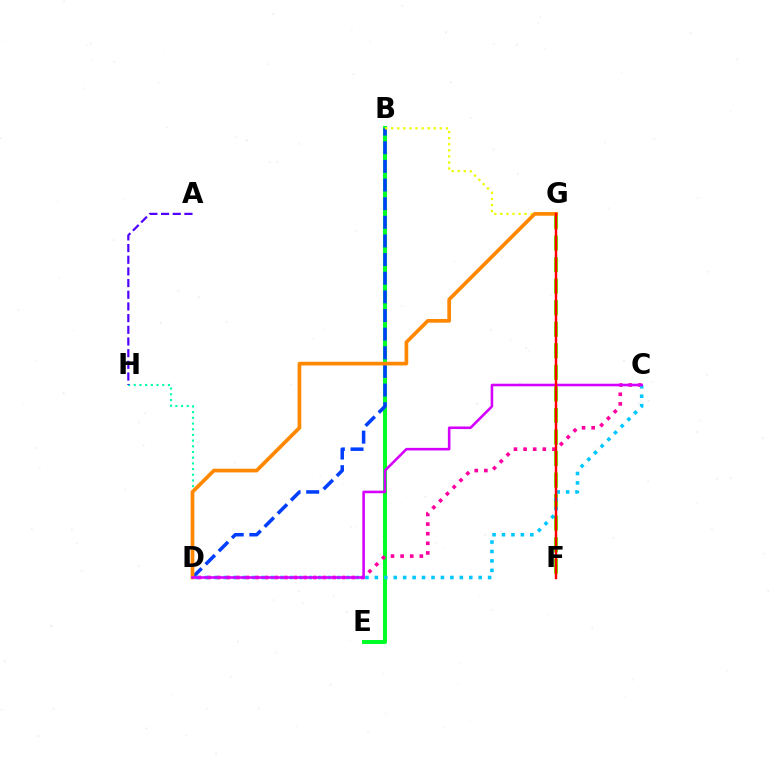{('D', 'H'): [{'color': '#00ffaf', 'line_style': 'dotted', 'thickness': 1.55}], ('A', 'H'): [{'color': '#4f00ff', 'line_style': 'dashed', 'thickness': 1.59}], ('B', 'E'): [{'color': '#00ff27', 'line_style': 'solid', 'thickness': 2.89}], ('B', 'D'): [{'color': '#003fff', 'line_style': 'dashed', 'thickness': 2.53}], ('F', 'G'): [{'color': '#66ff00', 'line_style': 'dashed', 'thickness': 2.93}, {'color': '#ff0000', 'line_style': 'solid', 'thickness': 1.75}], ('B', 'G'): [{'color': '#eeff00', 'line_style': 'dotted', 'thickness': 1.65}], ('D', 'G'): [{'color': '#ff8800', 'line_style': 'solid', 'thickness': 2.66}], ('C', 'D'): [{'color': '#ff00a0', 'line_style': 'dotted', 'thickness': 2.61}, {'color': '#00c7ff', 'line_style': 'dotted', 'thickness': 2.56}, {'color': '#d600ff', 'line_style': 'solid', 'thickness': 1.86}]}